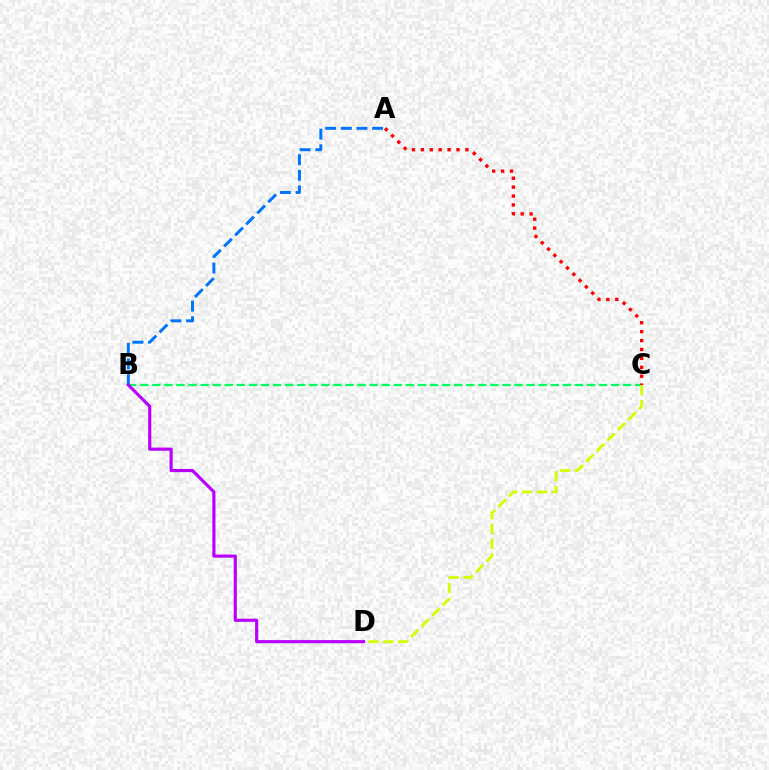{('A', 'B'): [{'color': '#0074ff', 'line_style': 'dashed', 'thickness': 2.12}], ('B', 'C'): [{'color': '#00ff5c', 'line_style': 'dashed', 'thickness': 1.64}], ('C', 'D'): [{'color': '#d1ff00', 'line_style': 'dashed', 'thickness': 2.02}], ('A', 'C'): [{'color': '#ff0000', 'line_style': 'dotted', 'thickness': 2.42}], ('B', 'D'): [{'color': '#b900ff', 'line_style': 'solid', 'thickness': 2.27}]}